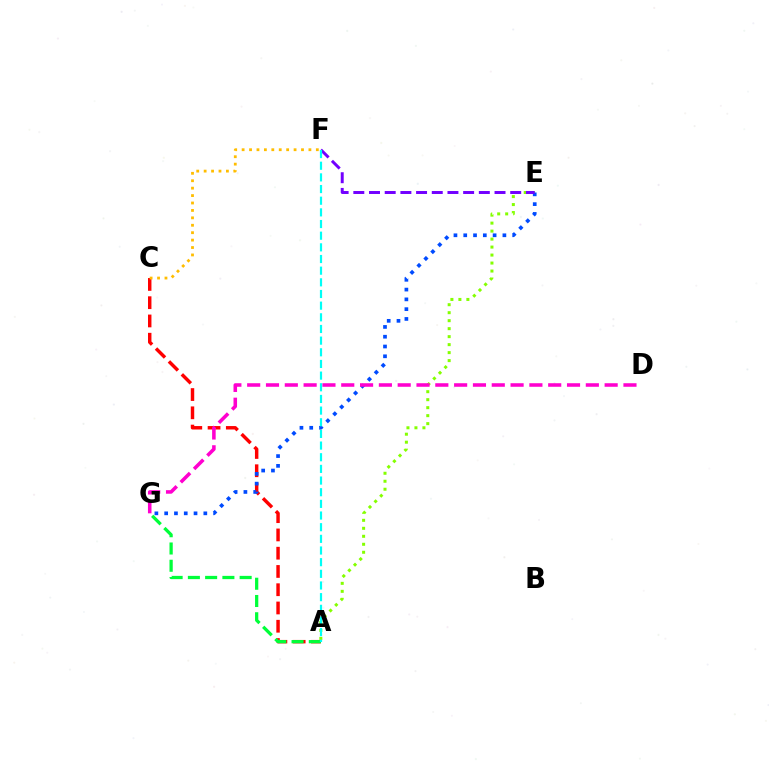{('A', 'C'): [{'color': '#ff0000', 'line_style': 'dashed', 'thickness': 2.48}], ('A', 'E'): [{'color': '#84ff00', 'line_style': 'dotted', 'thickness': 2.17}], ('E', 'G'): [{'color': '#004bff', 'line_style': 'dotted', 'thickness': 2.66}], ('E', 'F'): [{'color': '#7200ff', 'line_style': 'dashed', 'thickness': 2.13}], ('A', 'G'): [{'color': '#00ff39', 'line_style': 'dashed', 'thickness': 2.34}], ('D', 'G'): [{'color': '#ff00cf', 'line_style': 'dashed', 'thickness': 2.56}], ('A', 'F'): [{'color': '#00fff6', 'line_style': 'dashed', 'thickness': 1.58}], ('C', 'F'): [{'color': '#ffbd00', 'line_style': 'dotted', 'thickness': 2.02}]}